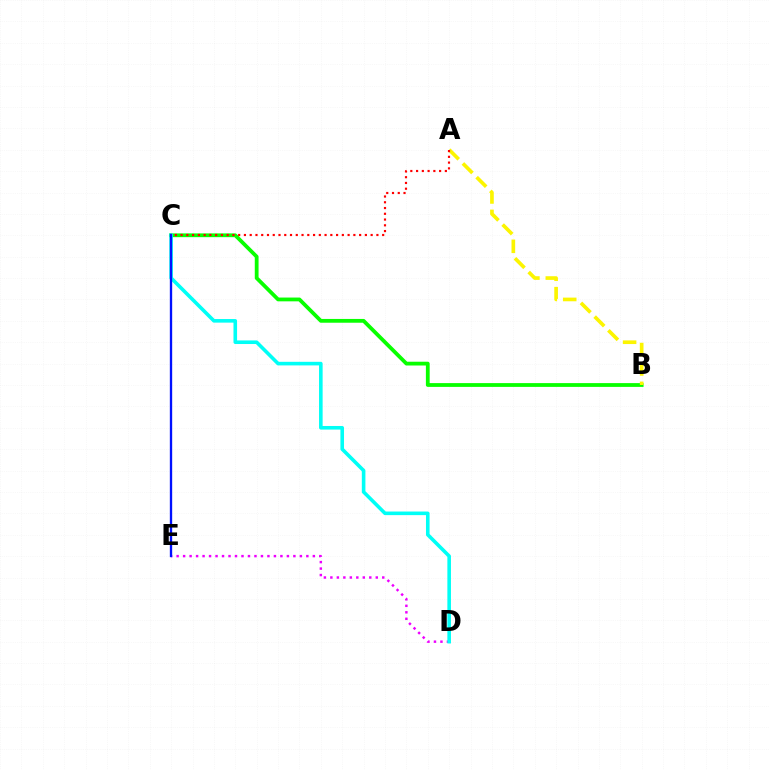{('B', 'C'): [{'color': '#08ff00', 'line_style': 'solid', 'thickness': 2.73}], ('D', 'E'): [{'color': '#ee00ff', 'line_style': 'dotted', 'thickness': 1.76}], ('A', 'B'): [{'color': '#fcf500', 'line_style': 'dashed', 'thickness': 2.64}], ('C', 'D'): [{'color': '#00fff6', 'line_style': 'solid', 'thickness': 2.59}], ('C', 'E'): [{'color': '#0010ff', 'line_style': 'solid', 'thickness': 1.68}], ('A', 'C'): [{'color': '#ff0000', 'line_style': 'dotted', 'thickness': 1.56}]}